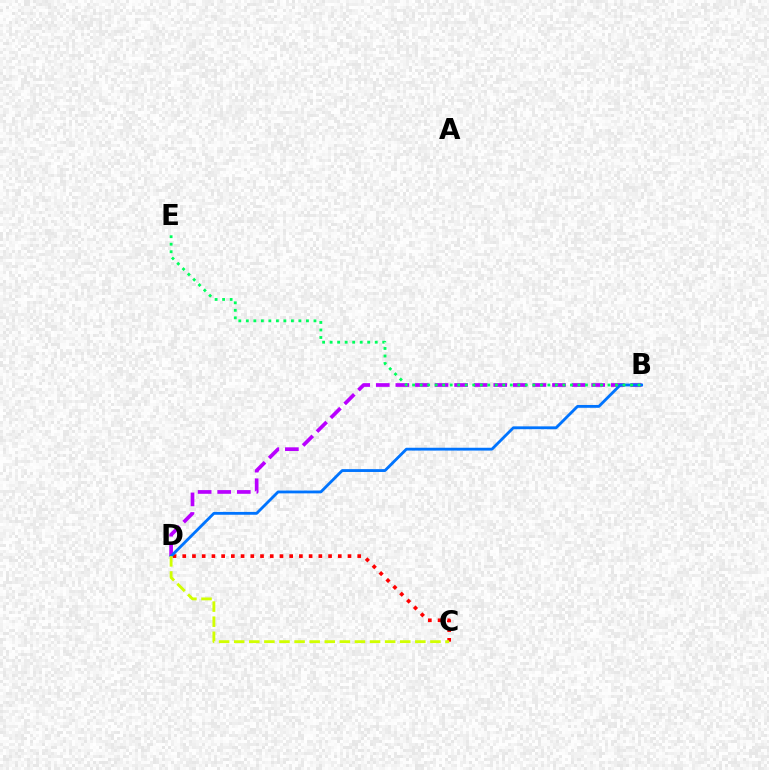{('B', 'D'): [{'color': '#b900ff', 'line_style': 'dashed', 'thickness': 2.66}, {'color': '#0074ff', 'line_style': 'solid', 'thickness': 2.04}], ('C', 'D'): [{'color': '#ff0000', 'line_style': 'dotted', 'thickness': 2.64}, {'color': '#d1ff00', 'line_style': 'dashed', 'thickness': 2.05}], ('B', 'E'): [{'color': '#00ff5c', 'line_style': 'dotted', 'thickness': 2.04}]}